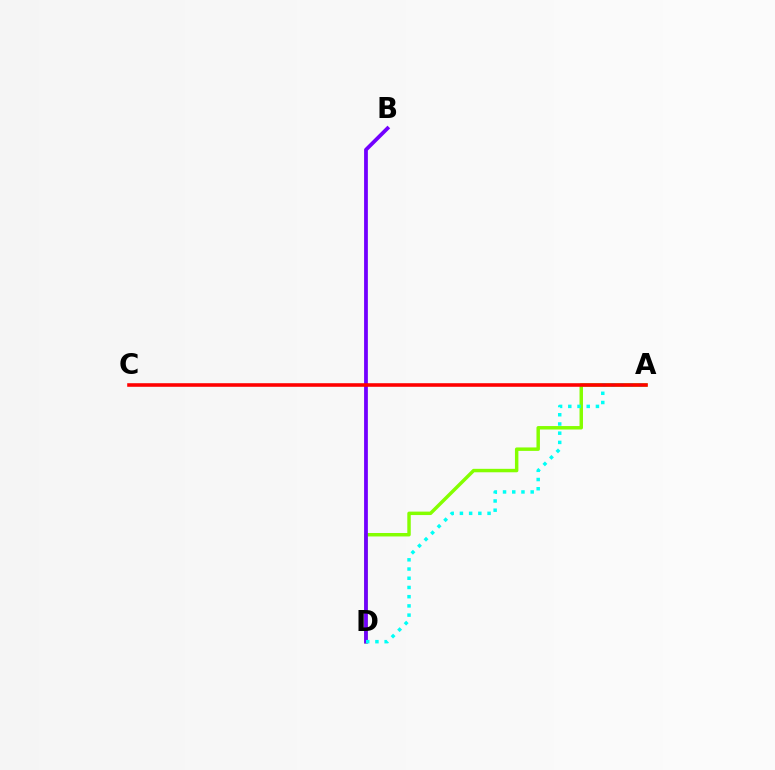{('A', 'D'): [{'color': '#84ff00', 'line_style': 'solid', 'thickness': 2.49}, {'color': '#00fff6', 'line_style': 'dotted', 'thickness': 2.5}], ('B', 'D'): [{'color': '#7200ff', 'line_style': 'solid', 'thickness': 2.72}], ('A', 'C'): [{'color': '#ff0000', 'line_style': 'solid', 'thickness': 2.58}]}